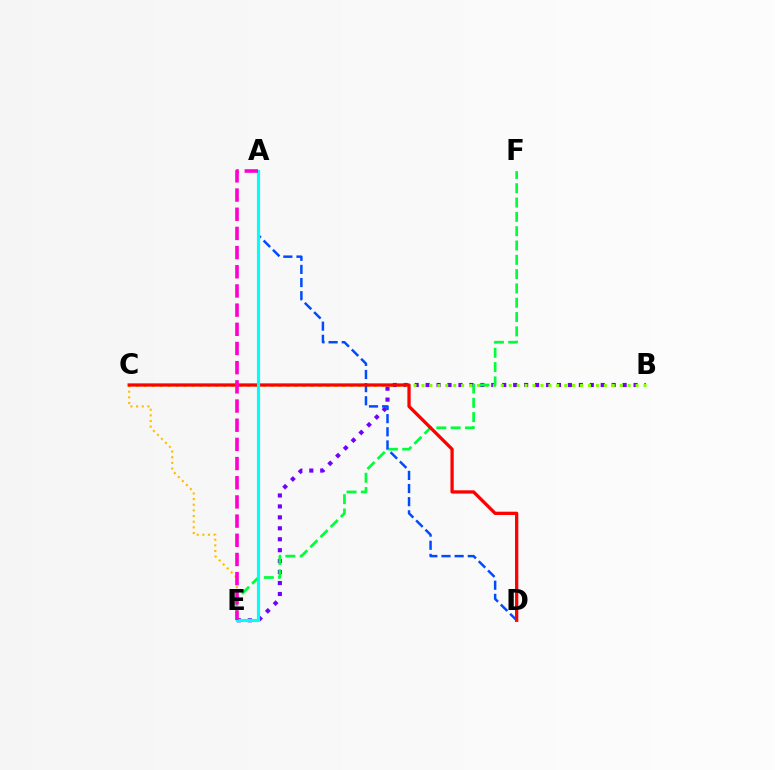{('B', 'E'): [{'color': '#7200ff', 'line_style': 'dotted', 'thickness': 2.97}], ('B', 'C'): [{'color': '#84ff00', 'line_style': 'dotted', 'thickness': 2.15}], ('C', 'E'): [{'color': '#ffbd00', 'line_style': 'dotted', 'thickness': 1.53}], ('E', 'F'): [{'color': '#00ff39', 'line_style': 'dashed', 'thickness': 1.94}], ('A', 'D'): [{'color': '#004bff', 'line_style': 'dashed', 'thickness': 1.78}], ('C', 'D'): [{'color': '#ff0000', 'line_style': 'solid', 'thickness': 2.36}], ('A', 'E'): [{'color': '#00fff6', 'line_style': 'solid', 'thickness': 2.27}, {'color': '#ff00cf', 'line_style': 'dashed', 'thickness': 2.61}]}